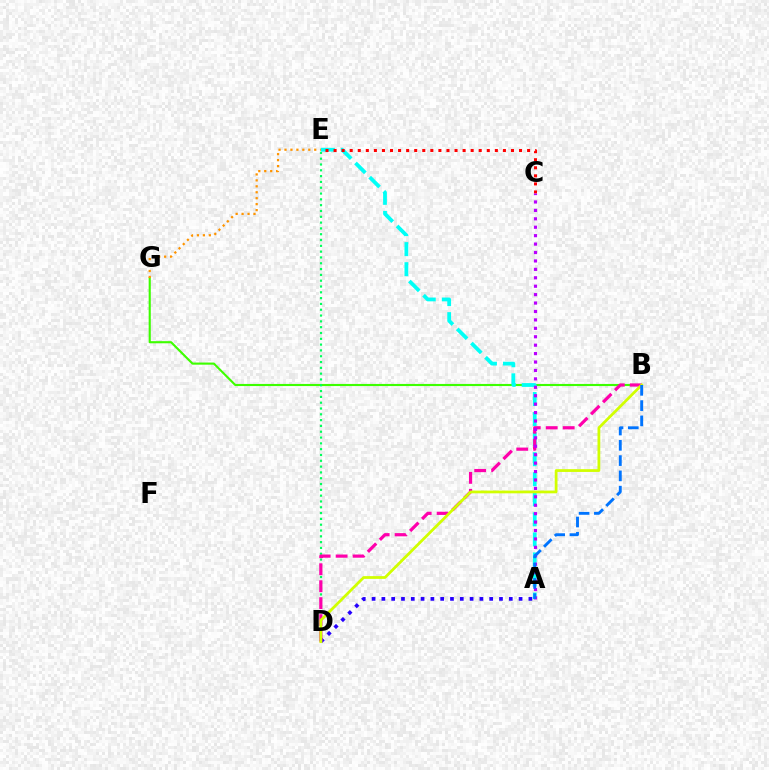{('A', 'D'): [{'color': '#2500ff', 'line_style': 'dotted', 'thickness': 2.66}], ('B', 'G'): [{'color': '#3dff00', 'line_style': 'solid', 'thickness': 1.53}], ('D', 'E'): [{'color': '#00ff5c', 'line_style': 'dotted', 'thickness': 1.58}], ('A', 'E'): [{'color': '#00fff6', 'line_style': 'dashed', 'thickness': 2.72}], ('C', 'E'): [{'color': '#ff0000', 'line_style': 'dotted', 'thickness': 2.19}], ('B', 'D'): [{'color': '#ff00ac', 'line_style': 'dashed', 'thickness': 2.3}, {'color': '#d1ff00', 'line_style': 'solid', 'thickness': 1.99}], ('A', 'C'): [{'color': '#b900ff', 'line_style': 'dotted', 'thickness': 2.29}], ('E', 'G'): [{'color': '#ff9400', 'line_style': 'dotted', 'thickness': 1.62}], ('A', 'B'): [{'color': '#0074ff', 'line_style': 'dashed', 'thickness': 2.08}]}